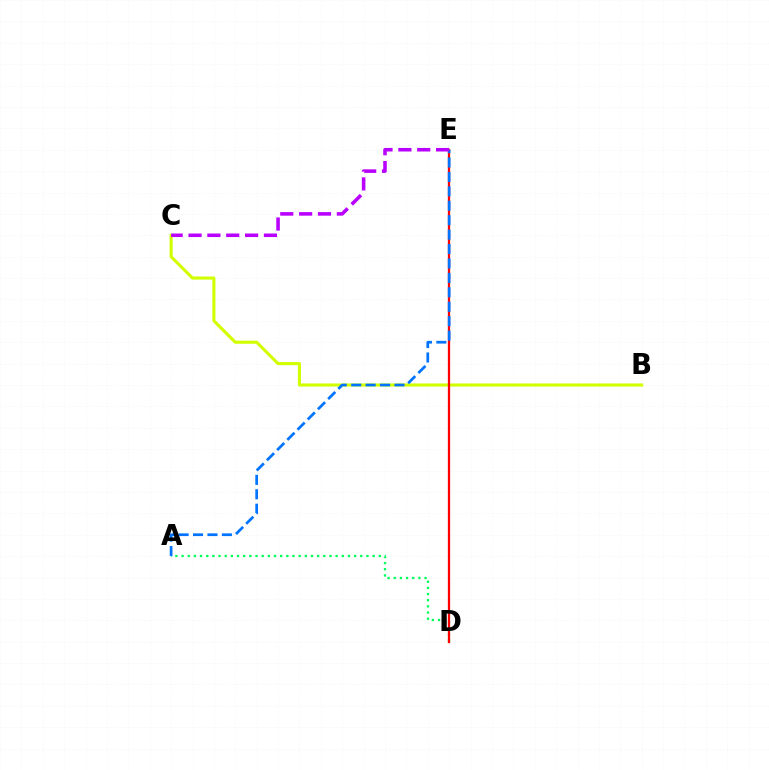{('B', 'C'): [{'color': '#d1ff00', 'line_style': 'solid', 'thickness': 2.23}], ('A', 'D'): [{'color': '#00ff5c', 'line_style': 'dotted', 'thickness': 1.67}], ('D', 'E'): [{'color': '#ff0000', 'line_style': 'solid', 'thickness': 1.64}], ('A', 'E'): [{'color': '#0074ff', 'line_style': 'dashed', 'thickness': 1.96}], ('C', 'E'): [{'color': '#b900ff', 'line_style': 'dashed', 'thickness': 2.56}]}